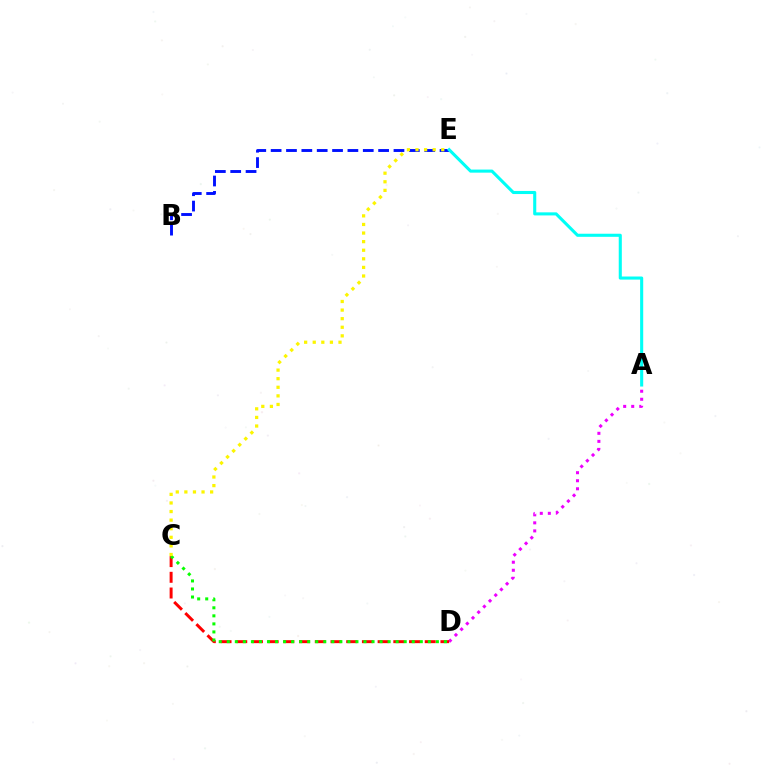{('A', 'D'): [{'color': '#ee00ff', 'line_style': 'dotted', 'thickness': 2.18}], ('C', 'D'): [{'color': '#ff0000', 'line_style': 'dashed', 'thickness': 2.13}, {'color': '#08ff00', 'line_style': 'dotted', 'thickness': 2.19}], ('B', 'E'): [{'color': '#0010ff', 'line_style': 'dashed', 'thickness': 2.09}], ('C', 'E'): [{'color': '#fcf500', 'line_style': 'dotted', 'thickness': 2.33}], ('A', 'E'): [{'color': '#00fff6', 'line_style': 'solid', 'thickness': 2.22}]}